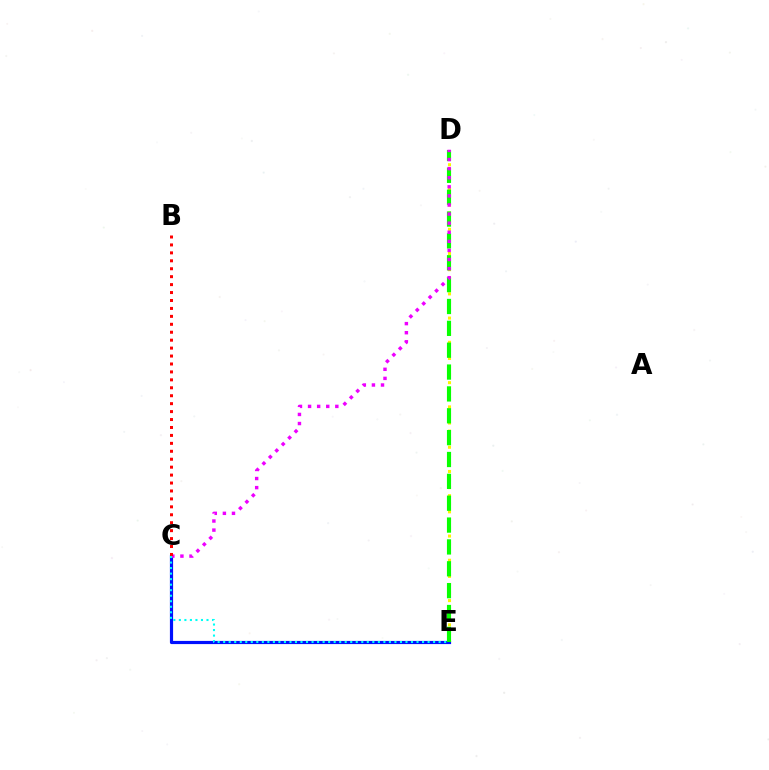{('D', 'E'): [{'color': '#fcf500', 'line_style': 'dotted', 'thickness': 2.19}, {'color': '#08ff00', 'line_style': 'dashed', 'thickness': 2.97}], ('C', 'E'): [{'color': '#0010ff', 'line_style': 'solid', 'thickness': 2.28}, {'color': '#00fff6', 'line_style': 'dotted', 'thickness': 1.5}], ('C', 'D'): [{'color': '#ee00ff', 'line_style': 'dotted', 'thickness': 2.47}], ('B', 'C'): [{'color': '#ff0000', 'line_style': 'dotted', 'thickness': 2.16}]}